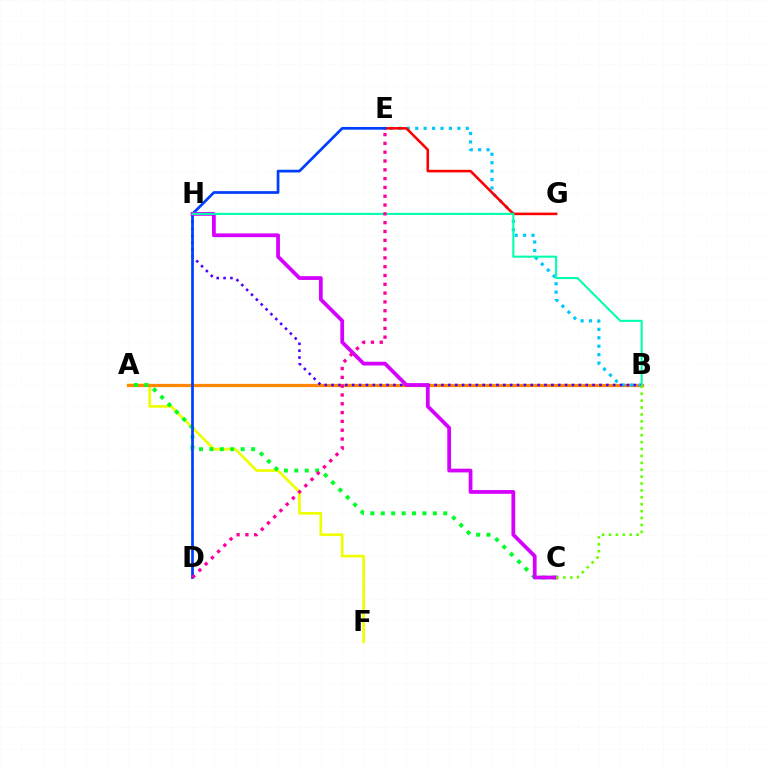{('A', 'F'): [{'color': '#eeff00', 'line_style': 'solid', 'thickness': 1.94}], ('A', 'B'): [{'color': '#ff8800', 'line_style': 'solid', 'thickness': 2.33}], ('B', 'E'): [{'color': '#00c7ff', 'line_style': 'dotted', 'thickness': 2.29}], ('B', 'H'): [{'color': '#4f00ff', 'line_style': 'dotted', 'thickness': 1.87}, {'color': '#00ffaf', 'line_style': 'solid', 'thickness': 1.51}], ('A', 'C'): [{'color': '#00ff27', 'line_style': 'dotted', 'thickness': 2.83}], ('E', 'G'): [{'color': '#ff0000', 'line_style': 'solid', 'thickness': 1.85}], ('D', 'E'): [{'color': '#003fff', 'line_style': 'solid', 'thickness': 1.96}, {'color': '#ff00a0', 'line_style': 'dotted', 'thickness': 2.39}], ('C', 'H'): [{'color': '#d600ff', 'line_style': 'solid', 'thickness': 2.71}], ('B', 'C'): [{'color': '#66ff00', 'line_style': 'dotted', 'thickness': 1.88}]}